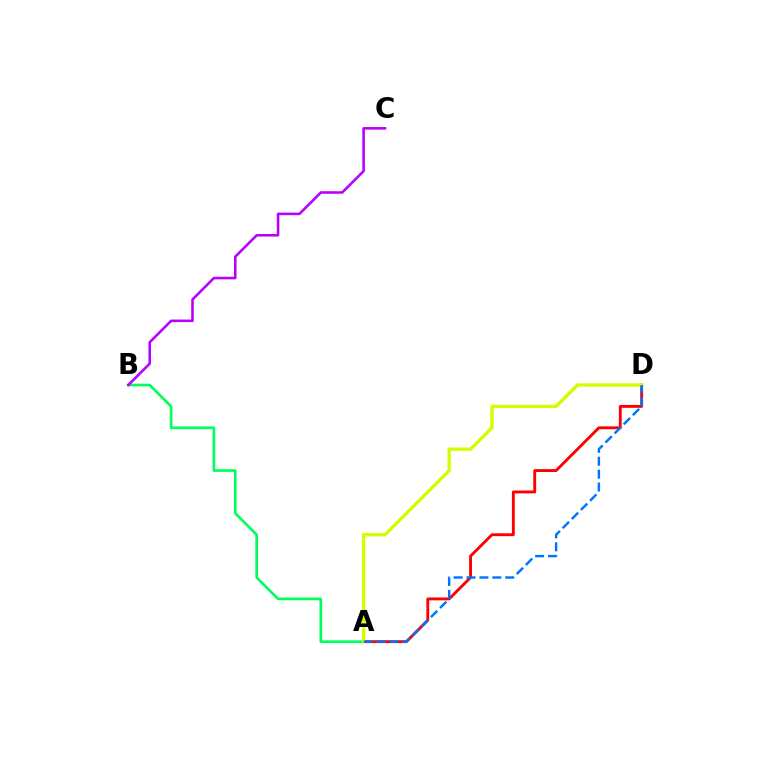{('A', 'B'): [{'color': '#00ff5c', 'line_style': 'solid', 'thickness': 1.93}], ('A', 'D'): [{'color': '#ff0000', 'line_style': 'solid', 'thickness': 2.07}, {'color': '#d1ff00', 'line_style': 'solid', 'thickness': 2.4}, {'color': '#0074ff', 'line_style': 'dashed', 'thickness': 1.75}], ('B', 'C'): [{'color': '#b900ff', 'line_style': 'solid', 'thickness': 1.85}]}